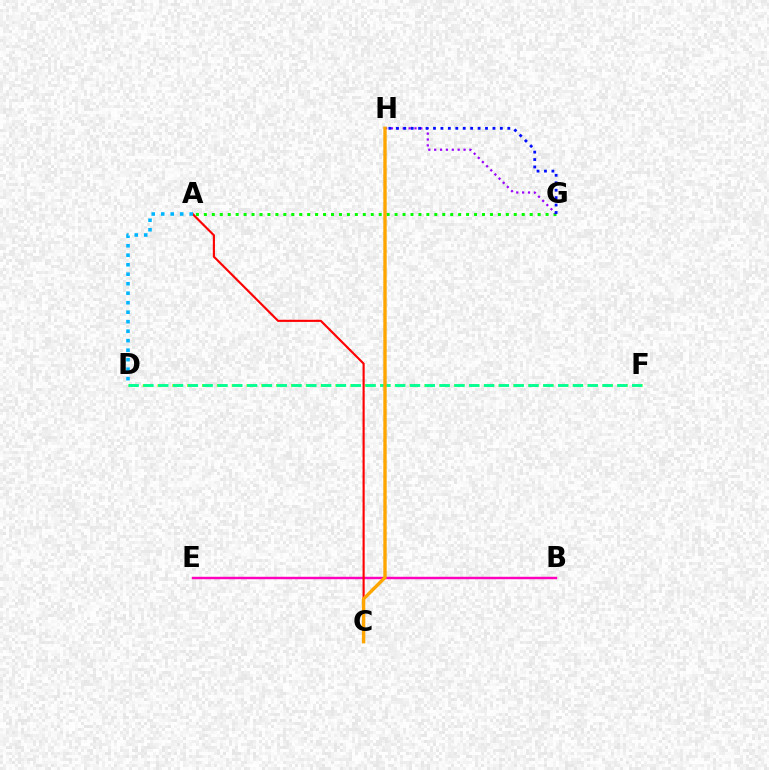{('B', 'E'): [{'color': '#ff00bd', 'line_style': 'solid', 'thickness': 1.76}], ('A', 'G'): [{'color': '#08ff00', 'line_style': 'dotted', 'thickness': 2.16}], ('D', 'F'): [{'color': '#b3ff00', 'line_style': 'dashed', 'thickness': 2.02}, {'color': '#00ff9d', 'line_style': 'dashed', 'thickness': 2.01}], ('G', 'H'): [{'color': '#9b00ff', 'line_style': 'dotted', 'thickness': 1.6}, {'color': '#0010ff', 'line_style': 'dotted', 'thickness': 2.02}], ('A', 'C'): [{'color': '#ff0000', 'line_style': 'solid', 'thickness': 1.54}], ('C', 'H'): [{'color': '#ffa500', 'line_style': 'solid', 'thickness': 2.44}], ('A', 'D'): [{'color': '#00b5ff', 'line_style': 'dotted', 'thickness': 2.58}]}